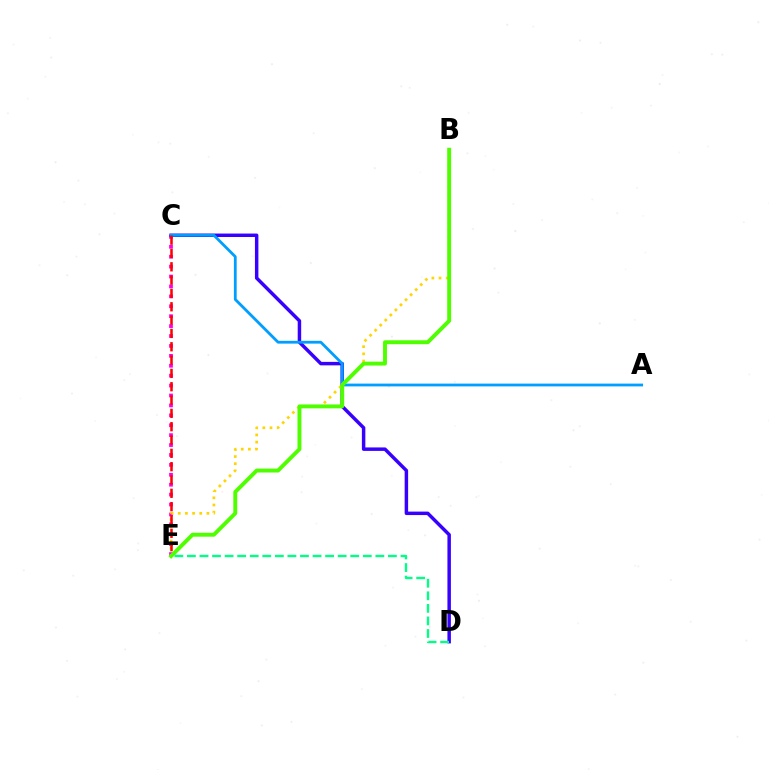{('C', 'E'): [{'color': '#ff00ed', 'line_style': 'dotted', 'thickness': 2.69}, {'color': '#ff0000', 'line_style': 'dashed', 'thickness': 1.81}], ('C', 'D'): [{'color': '#3700ff', 'line_style': 'solid', 'thickness': 2.49}], ('D', 'E'): [{'color': '#00ff86', 'line_style': 'dashed', 'thickness': 1.71}], ('B', 'E'): [{'color': '#ffd500', 'line_style': 'dotted', 'thickness': 1.95}, {'color': '#4fff00', 'line_style': 'solid', 'thickness': 2.82}], ('A', 'C'): [{'color': '#009eff', 'line_style': 'solid', 'thickness': 2.02}]}